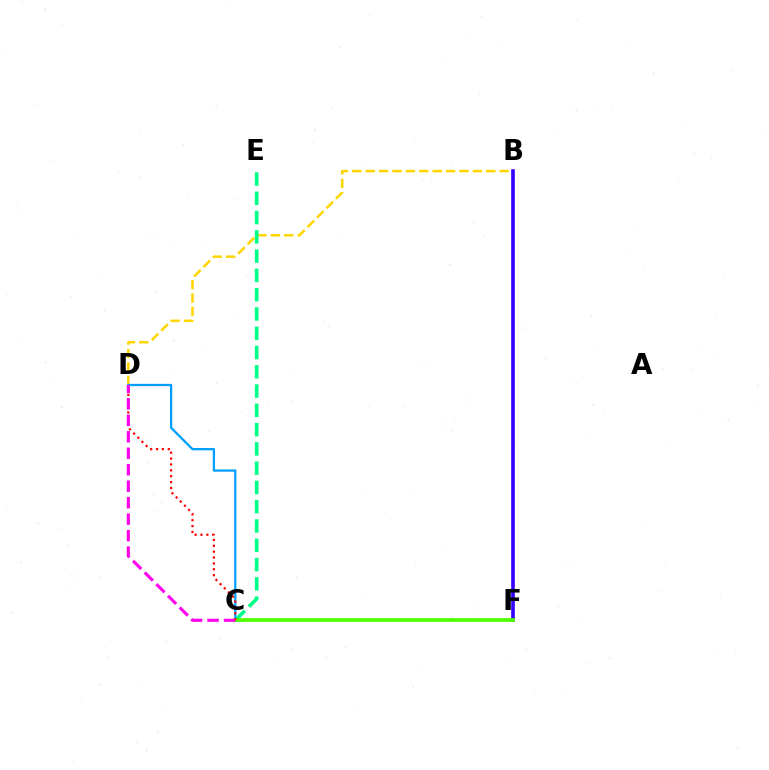{('B', 'D'): [{'color': '#ffd500', 'line_style': 'dashed', 'thickness': 1.82}], ('C', 'E'): [{'color': '#00ff86', 'line_style': 'dashed', 'thickness': 2.62}], ('B', 'F'): [{'color': '#3700ff', 'line_style': 'solid', 'thickness': 2.61}], ('C', 'D'): [{'color': '#009eff', 'line_style': 'solid', 'thickness': 1.63}, {'color': '#ff0000', 'line_style': 'dotted', 'thickness': 1.6}, {'color': '#ff00ed', 'line_style': 'dashed', 'thickness': 2.24}], ('C', 'F'): [{'color': '#4fff00', 'line_style': 'solid', 'thickness': 2.69}]}